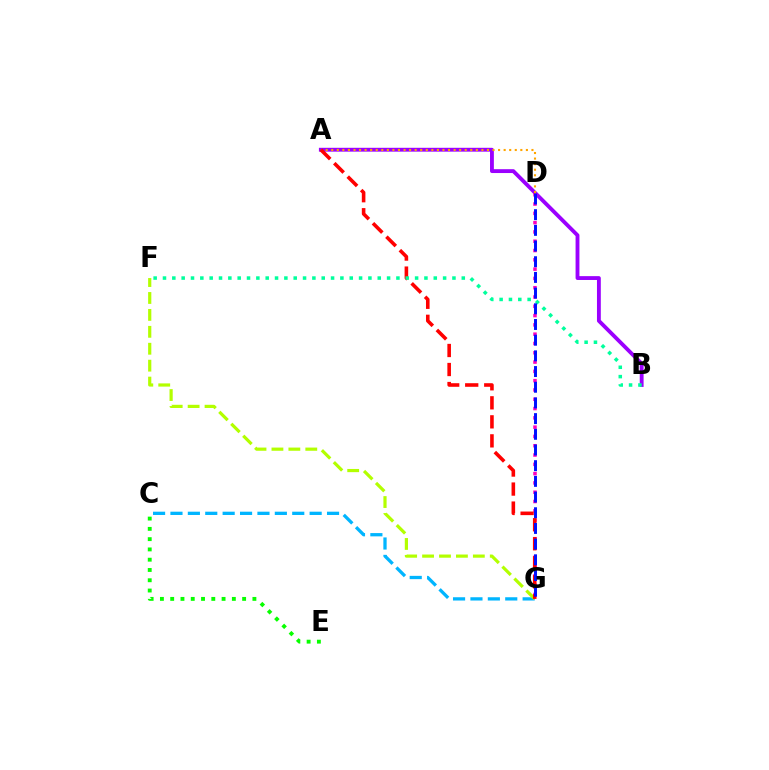{('C', 'G'): [{'color': '#00b5ff', 'line_style': 'dashed', 'thickness': 2.36}], ('A', 'B'): [{'color': '#9b00ff', 'line_style': 'solid', 'thickness': 2.77}], ('F', 'G'): [{'color': '#b3ff00', 'line_style': 'dashed', 'thickness': 2.3}], ('D', 'G'): [{'color': '#ff00bd', 'line_style': 'dotted', 'thickness': 2.53}, {'color': '#0010ff', 'line_style': 'dashed', 'thickness': 2.13}], ('A', 'D'): [{'color': '#ffa500', 'line_style': 'dotted', 'thickness': 1.51}], ('A', 'G'): [{'color': '#ff0000', 'line_style': 'dashed', 'thickness': 2.58}], ('C', 'E'): [{'color': '#08ff00', 'line_style': 'dotted', 'thickness': 2.79}], ('B', 'F'): [{'color': '#00ff9d', 'line_style': 'dotted', 'thickness': 2.54}]}